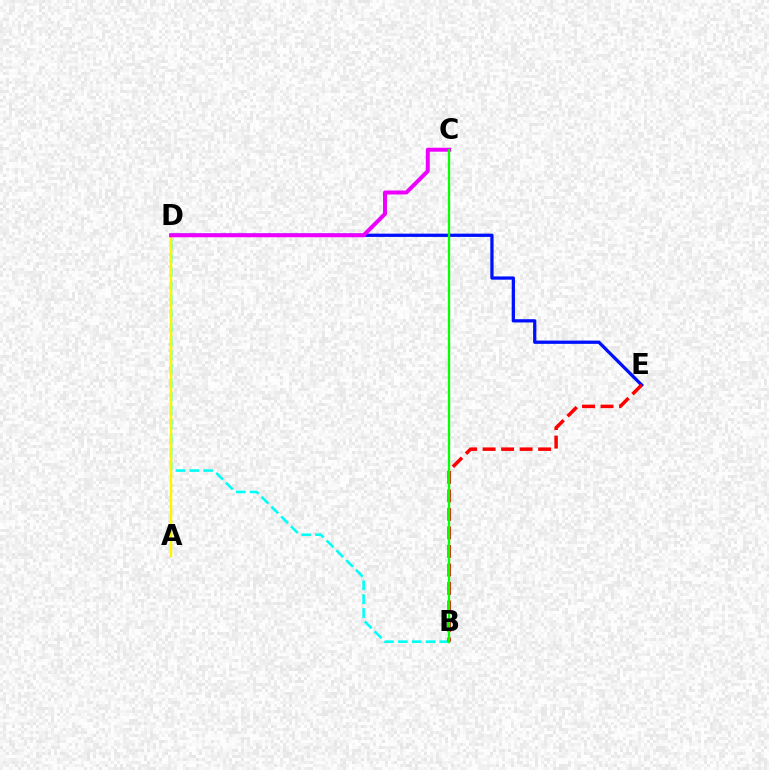{('D', 'E'): [{'color': '#0010ff', 'line_style': 'solid', 'thickness': 2.35}], ('B', 'D'): [{'color': '#00fff6', 'line_style': 'dashed', 'thickness': 1.88}], ('B', 'E'): [{'color': '#ff0000', 'line_style': 'dashed', 'thickness': 2.52}], ('A', 'D'): [{'color': '#fcf500', 'line_style': 'solid', 'thickness': 1.79}], ('C', 'D'): [{'color': '#ee00ff', 'line_style': 'solid', 'thickness': 2.86}], ('B', 'C'): [{'color': '#08ff00', 'line_style': 'solid', 'thickness': 1.65}]}